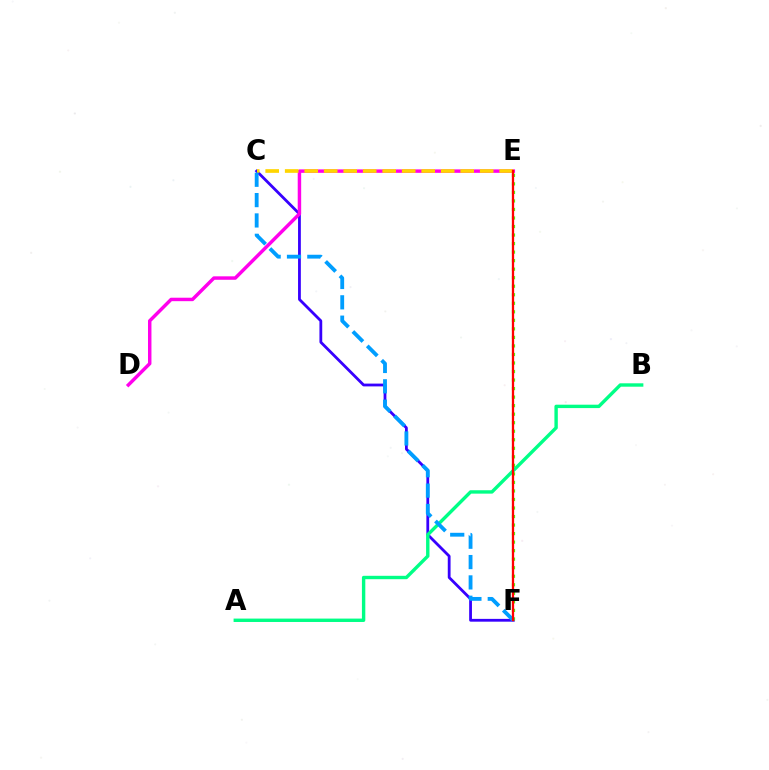{('C', 'F'): [{'color': '#3700ff', 'line_style': 'solid', 'thickness': 2.01}, {'color': '#009eff', 'line_style': 'dashed', 'thickness': 2.76}], ('E', 'F'): [{'color': '#4fff00', 'line_style': 'dotted', 'thickness': 2.32}, {'color': '#ff0000', 'line_style': 'solid', 'thickness': 1.65}], ('D', 'E'): [{'color': '#ff00ed', 'line_style': 'solid', 'thickness': 2.49}], ('C', 'E'): [{'color': '#ffd500', 'line_style': 'dashed', 'thickness': 2.65}], ('A', 'B'): [{'color': '#00ff86', 'line_style': 'solid', 'thickness': 2.44}]}